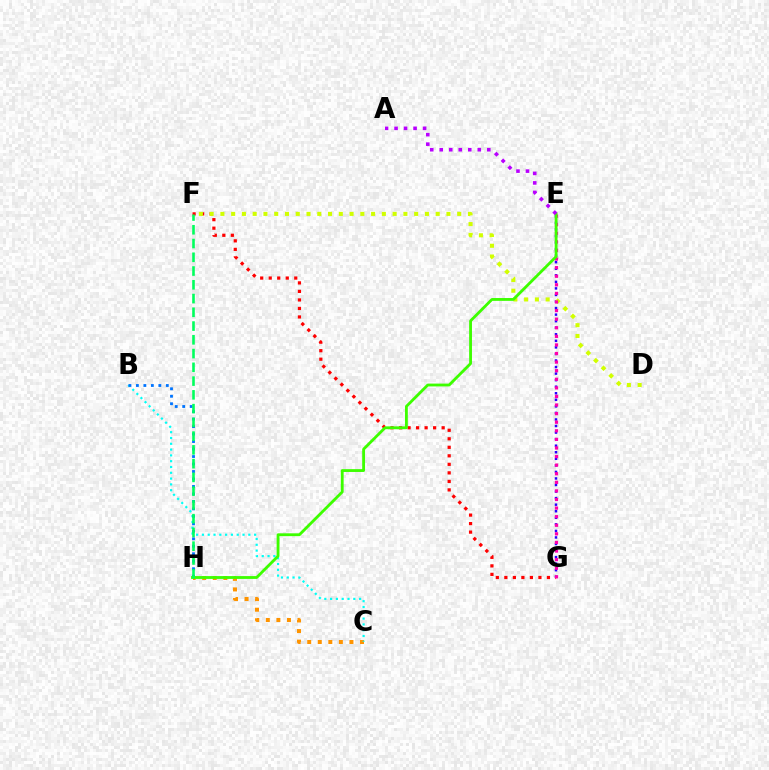{('F', 'G'): [{'color': '#ff0000', 'line_style': 'dotted', 'thickness': 2.31}], ('C', 'H'): [{'color': '#ff9400', 'line_style': 'dotted', 'thickness': 2.87}], ('E', 'G'): [{'color': '#2500ff', 'line_style': 'dotted', 'thickness': 1.78}, {'color': '#ff00ac', 'line_style': 'dotted', 'thickness': 2.33}], ('B', 'C'): [{'color': '#00fff6', 'line_style': 'dotted', 'thickness': 1.58}], ('D', 'F'): [{'color': '#d1ff00', 'line_style': 'dotted', 'thickness': 2.92}], ('B', 'H'): [{'color': '#0074ff', 'line_style': 'dotted', 'thickness': 2.03}], ('E', 'H'): [{'color': '#3dff00', 'line_style': 'solid', 'thickness': 2.04}], ('A', 'E'): [{'color': '#b900ff', 'line_style': 'dotted', 'thickness': 2.58}], ('F', 'H'): [{'color': '#00ff5c', 'line_style': 'dashed', 'thickness': 1.87}]}